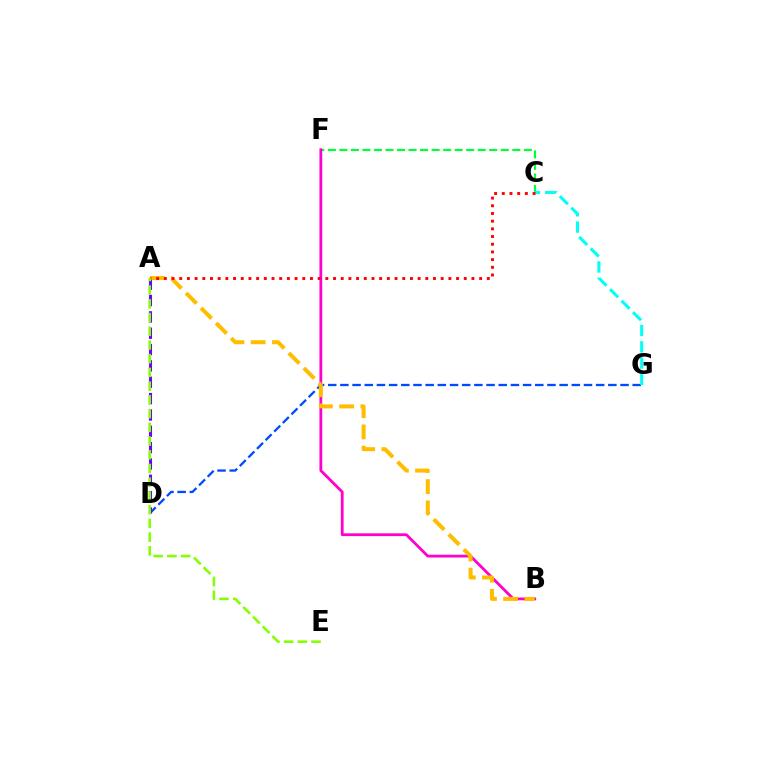{('C', 'F'): [{'color': '#00ff39', 'line_style': 'dashed', 'thickness': 1.57}], ('D', 'G'): [{'color': '#004bff', 'line_style': 'dashed', 'thickness': 1.65}], ('B', 'F'): [{'color': '#ff00cf', 'line_style': 'solid', 'thickness': 2.01}], ('A', 'D'): [{'color': '#7200ff', 'line_style': 'dashed', 'thickness': 2.22}], ('C', 'G'): [{'color': '#00fff6', 'line_style': 'dashed', 'thickness': 2.21}], ('A', 'B'): [{'color': '#ffbd00', 'line_style': 'dashed', 'thickness': 2.89}], ('A', 'C'): [{'color': '#ff0000', 'line_style': 'dotted', 'thickness': 2.09}], ('A', 'E'): [{'color': '#84ff00', 'line_style': 'dashed', 'thickness': 1.86}]}